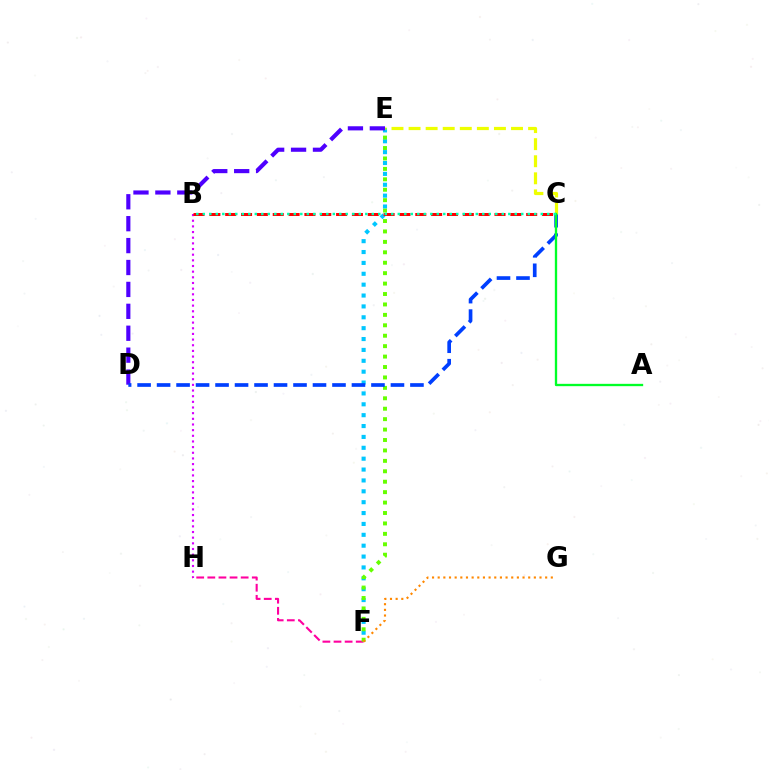{('B', 'H'): [{'color': '#d600ff', 'line_style': 'dotted', 'thickness': 1.54}], ('E', 'F'): [{'color': '#00c7ff', 'line_style': 'dotted', 'thickness': 2.95}, {'color': '#66ff00', 'line_style': 'dotted', 'thickness': 2.83}], ('B', 'C'): [{'color': '#ff0000', 'line_style': 'dashed', 'thickness': 2.15}, {'color': '#00ffaf', 'line_style': 'dotted', 'thickness': 1.77}], ('F', 'H'): [{'color': '#ff00a0', 'line_style': 'dashed', 'thickness': 1.51}], ('D', 'E'): [{'color': '#4f00ff', 'line_style': 'dashed', 'thickness': 2.98}], ('C', 'D'): [{'color': '#003fff', 'line_style': 'dashed', 'thickness': 2.65}], ('C', 'E'): [{'color': '#eeff00', 'line_style': 'dashed', 'thickness': 2.32}], ('A', 'C'): [{'color': '#00ff27', 'line_style': 'solid', 'thickness': 1.68}], ('F', 'G'): [{'color': '#ff8800', 'line_style': 'dotted', 'thickness': 1.54}]}